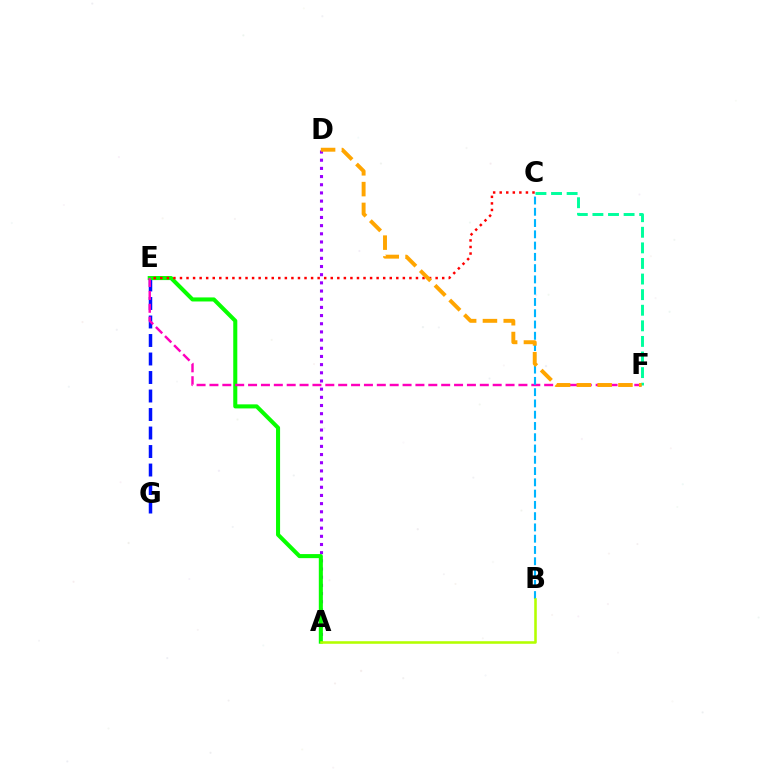{('E', 'G'): [{'color': '#0010ff', 'line_style': 'dashed', 'thickness': 2.51}], ('A', 'D'): [{'color': '#9b00ff', 'line_style': 'dotted', 'thickness': 2.22}], ('A', 'E'): [{'color': '#08ff00', 'line_style': 'solid', 'thickness': 2.92}], ('E', 'F'): [{'color': '#ff00bd', 'line_style': 'dashed', 'thickness': 1.75}], ('B', 'C'): [{'color': '#00b5ff', 'line_style': 'dashed', 'thickness': 1.53}], ('A', 'B'): [{'color': '#b3ff00', 'line_style': 'solid', 'thickness': 1.85}], ('C', 'F'): [{'color': '#00ff9d', 'line_style': 'dashed', 'thickness': 2.12}], ('C', 'E'): [{'color': '#ff0000', 'line_style': 'dotted', 'thickness': 1.78}], ('D', 'F'): [{'color': '#ffa500', 'line_style': 'dashed', 'thickness': 2.82}]}